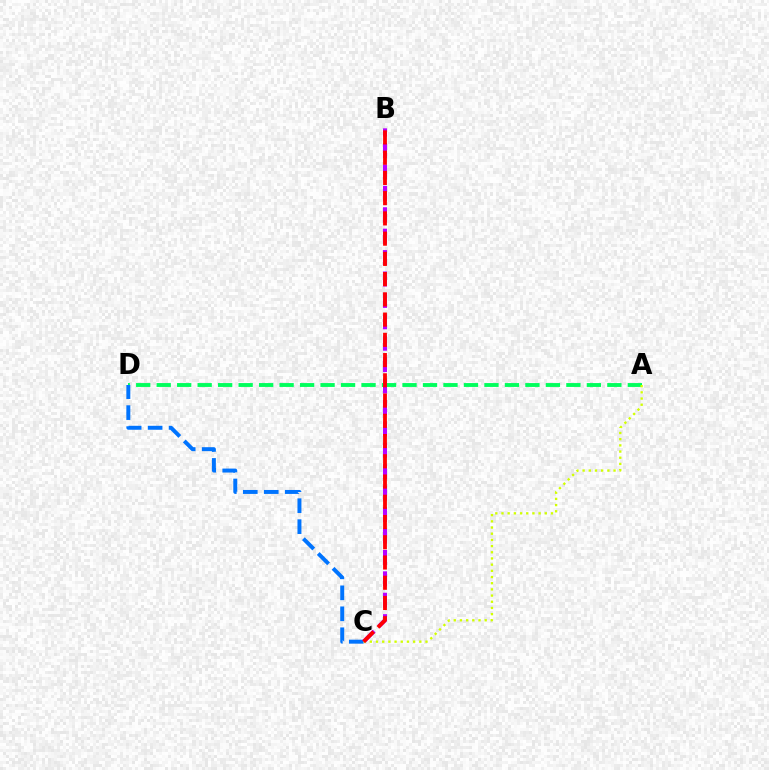{('A', 'D'): [{'color': '#00ff5c', 'line_style': 'dashed', 'thickness': 2.78}], ('C', 'D'): [{'color': '#0074ff', 'line_style': 'dashed', 'thickness': 2.85}], ('B', 'C'): [{'color': '#b900ff', 'line_style': 'dashed', 'thickness': 2.91}, {'color': '#ff0000', 'line_style': 'dashed', 'thickness': 2.75}], ('A', 'C'): [{'color': '#d1ff00', 'line_style': 'dotted', 'thickness': 1.68}]}